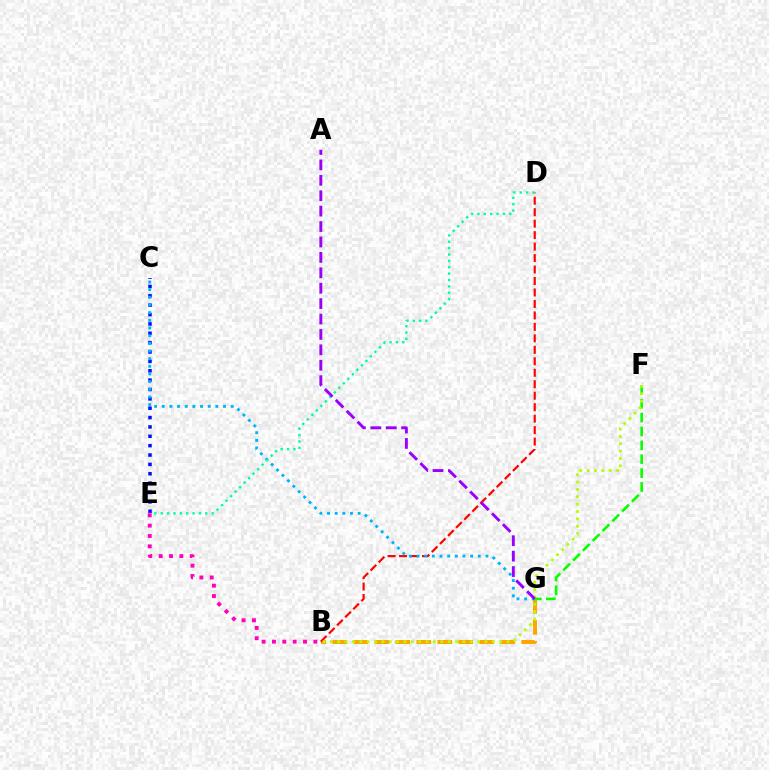{('B', 'G'): [{'color': '#ffa500', 'line_style': 'dashed', 'thickness': 2.85}], ('B', 'D'): [{'color': '#ff0000', 'line_style': 'dashed', 'thickness': 1.56}], ('F', 'G'): [{'color': '#08ff00', 'line_style': 'dashed', 'thickness': 1.89}], ('C', 'E'): [{'color': '#0010ff', 'line_style': 'dotted', 'thickness': 2.54}], ('C', 'G'): [{'color': '#00b5ff', 'line_style': 'dotted', 'thickness': 2.08}], ('D', 'E'): [{'color': '#00ff9d', 'line_style': 'dotted', 'thickness': 1.73}], ('B', 'F'): [{'color': '#b3ff00', 'line_style': 'dotted', 'thickness': 2.0}], ('B', 'E'): [{'color': '#ff00bd', 'line_style': 'dotted', 'thickness': 2.81}], ('A', 'G'): [{'color': '#9b00ff', 'line_style': 'dashed', 'thickness': 2.09}]}